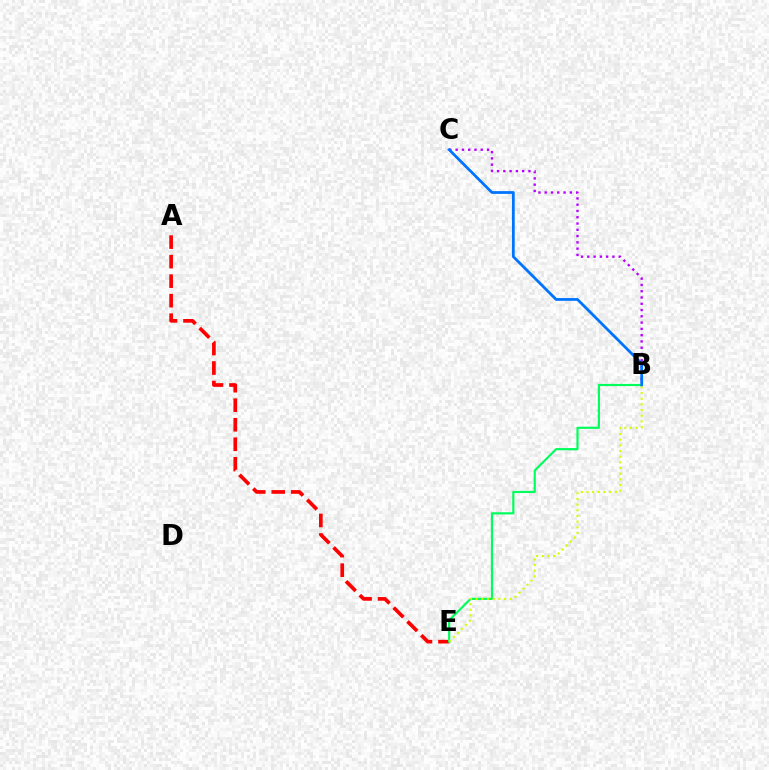{('A', 'E'): [{'color': '#ff0000', 'line_style': 'dashed', 'thickness': 2.65}], ('B', 'C'): [{'color': '#b900ff', 'line_style': 'dotted', 'thickness': 1.71}, {'color': '#0074ff', 'line_style': 'solid', 'thickness': 1.99}], ('B', 'E'): [{'color': '#00ff5c', 'line_style': 'solid', 'thickness': 1.57}, {'color': '#d1ff00', 'line_style': 'dotted', 'thickness': 1.54}]}